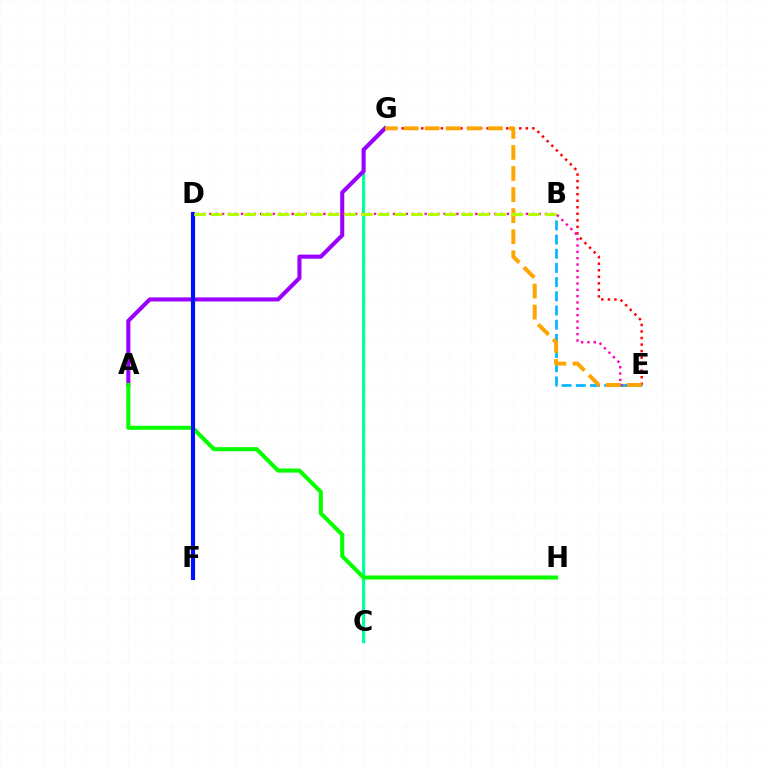{('C', 'G'): [{'color': '#00ff9d', 'line_style': 'solid', 'thickness': 2.24}], ('A', 'G'): [{'color': '#9b00ff', 'line_style': 'solid', 'thickness': 2.93}], ('E', 'G'): [{'color': '#ff0000', 'line_style': 'dotted', 'thickness': 1.78}, {'color': '#ffa500', 'line_style': 'dashed', 'thickness': 2.86}], ('B', 'E'): [{'color': '#00b5ff', 'line_style': 'dashed', 'thickness': 1.93}], ('D', 'E'): [{'color': '#ff00bd', 'line_style': 'dotted', 'thickness': 1.72}], ('A', 'H'): [{'color': '#08ff00', 'line_style': 'solid', 'thickness': 2.93}], ('D', 'F'): [{'color': '#0010ff', 'line_style': 'solid', 'thickness': 2.98}], ('B', 'D'): [{'color': '#b3ff00', 'line_style': 'dashed', 'thickness': 2.27}]}